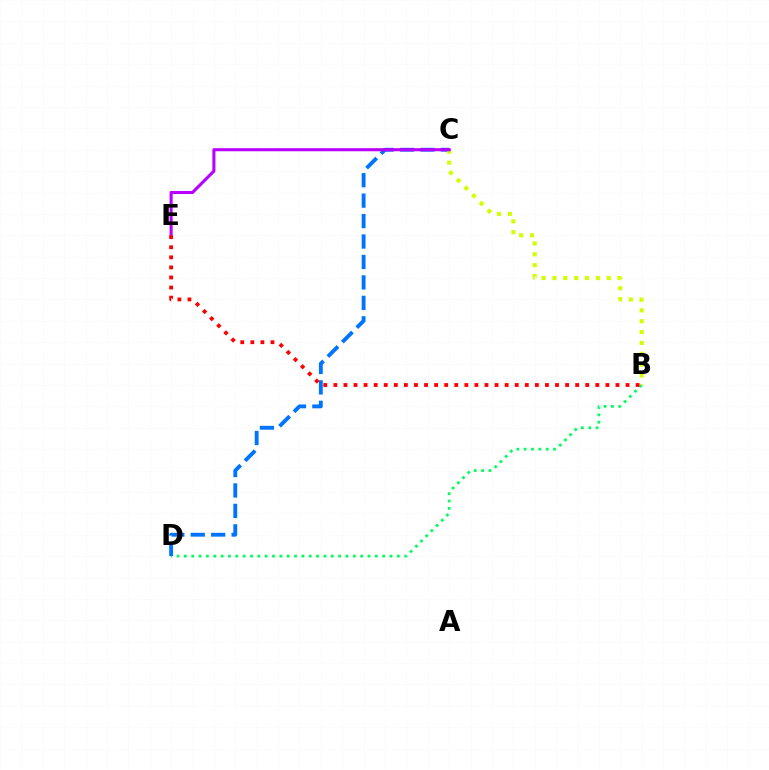{('B', 'D'): [{'color': '#00ff5c', 'line_style': 'dotted', 'thickness': 2.0}], ('C', 'D'): [{'color': '#0074ff', 'line_style': 'dashed', 'thickness': 2.78}], ('B', 'C'): [{'color': '#d1ff00', 'line_style': 'dotted', 'thickness': 2.95}], ('C', 'E'): [{'color': '#b900ff', 'line_style': 'solid', 'thickness': 2.22}], ('B', 'E'): [{'color': '#ff0000', 'line_style': 'dotted', 'thickness': 2.74}]}